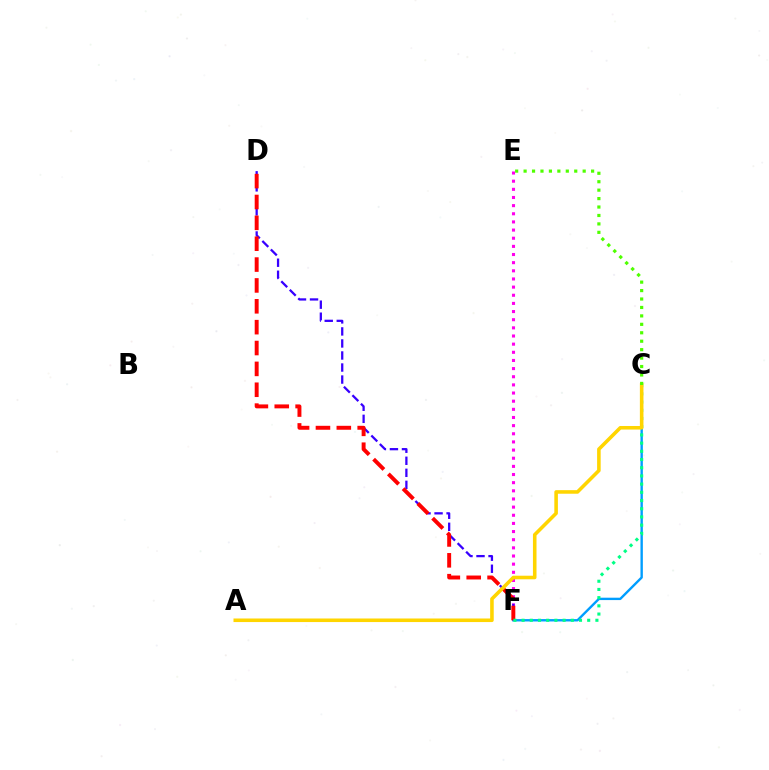{('E', 'F'): [{'color': '#ff00ed', 'line_style': 'dotted', 'thickness': 2.21}], ('C', 'F'): [{'color': '#009eff', 'line_style': 'solid', 'thickness': 1.71}, {'color': '#00ff86', 'line_style': 'dotted', 'thickness': 2.23}], ('D', 'F'): [{'color': '#3700ff', 'line_style': 'dashed', 'thickness': 1.63}, {'color': '#ff0000', 'line_style': 'dashed', 'thickness': 2.83}], ('A', 'C'): [{'color': '#ffd500', 'line_style': 'solid', 'thickness': 2.57}], ('C', 'E'): [{'color': '#4fff00', 'line_style': 'dotted', 'thickness': 2.29}]}